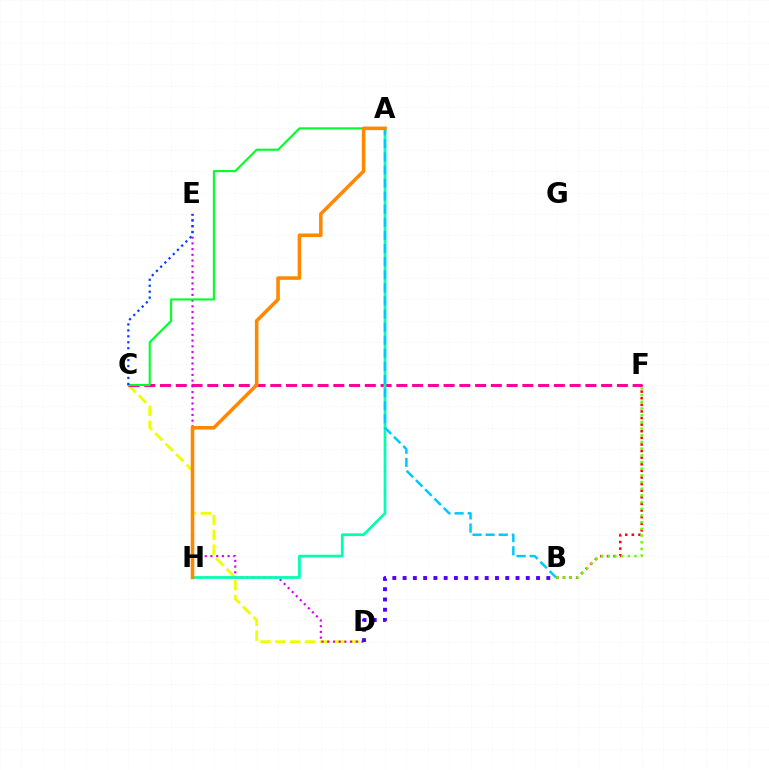{('C', 'D'): [{'color': '#eeff00', 'line_style': 'dashed', 'thickness': 2.01}], ('C', 'F'): [{'color': '#ff00a0', 'line_style': 'dashed', 'thickness': 2.14}], ('D', 'E'): [{'color': '#d600ff', 'line_style': 'dotted', 'thickness': 1.55}], ('B', 'F'): [{'color': '#ff0000', 'line_style': 'dotted', 'thickness': 1.79}, {'color': '#66ff00', 'line_style': 'dotted', 'thickness': 1.82}], ('A', 'H'): [{'color': '#00ffaf', 'line_style': 'solid', 'thickness': 1.97}, {'color': '#ff8800', 'line_style': 'solid', 'thickness': 2.56}], ('A', 'B'): [{'color': '#00c7ff', 'line_style': 'dashed', 'thickness': 1.78}], ('A', 'C'): [{'color': '#00ff27', 'line_style': 'solid', 'thickness': 1.51}], ('C', 'E'): [{'color': '#003fff', 'line_style': 'dotted', 'thickness': 1.62}], ('B', 'D'): [{'color': '#4f00ff', 'line_style': 'dotted', 'thickness': 2.79}]}